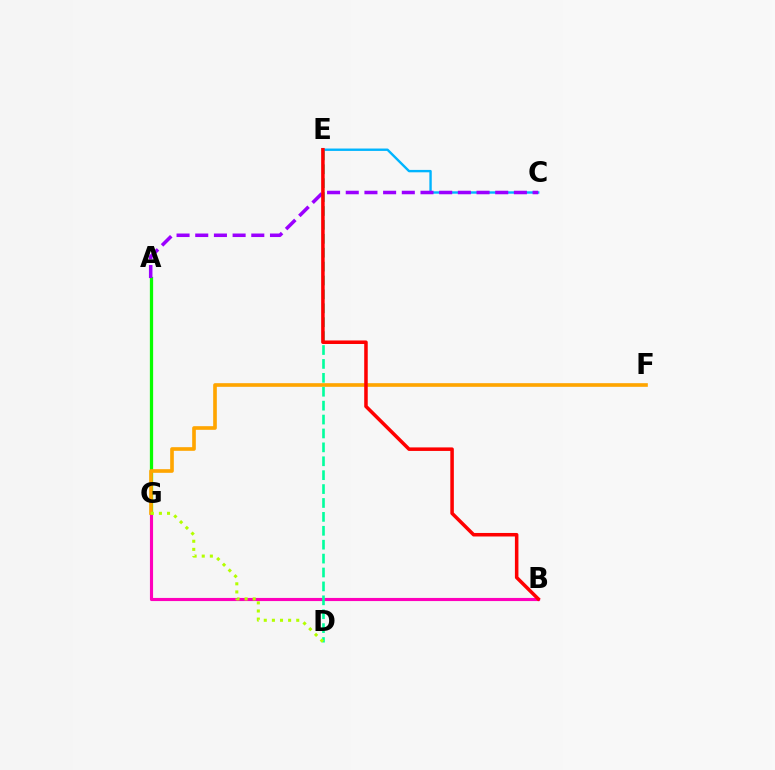{('C', 'E'): [{'color': '#00b5ff', 'line_style': 'solid', 'thickness': 1.72}], ('A', 'G'): [{'color': '#0010ff', 'line_style': 'dashed', 'thickness': 2.03}, {'color': '#08ff00', 'line_style': 'solid', 'thickness': 2.35}], ('B', 'G'): [{'color': '#ff00bd', 'line_style': 'solid', 'thickness': 2.25}], ('F', 'G'): [{'color': '#ffa500', 'line_style': 'solid', 'thickness': 2.63}], ('A', 'C'): [{'color': '#9b00ff', 'line_style': 'dashed', 'thickness': 2.54}], ('D', 'E'): [{'color': '#00ff9d', 'line_style': 'dashed', 'thickness': 1.89}], ('B', 'E'): [{'color': '#ff0000', 'line_style': 'solid', 'thickness': 2.54}], ('D', 'G'): [{'color': '#b3ff00', 'line_style': 'dotted', 'thickness': 2.21}]}